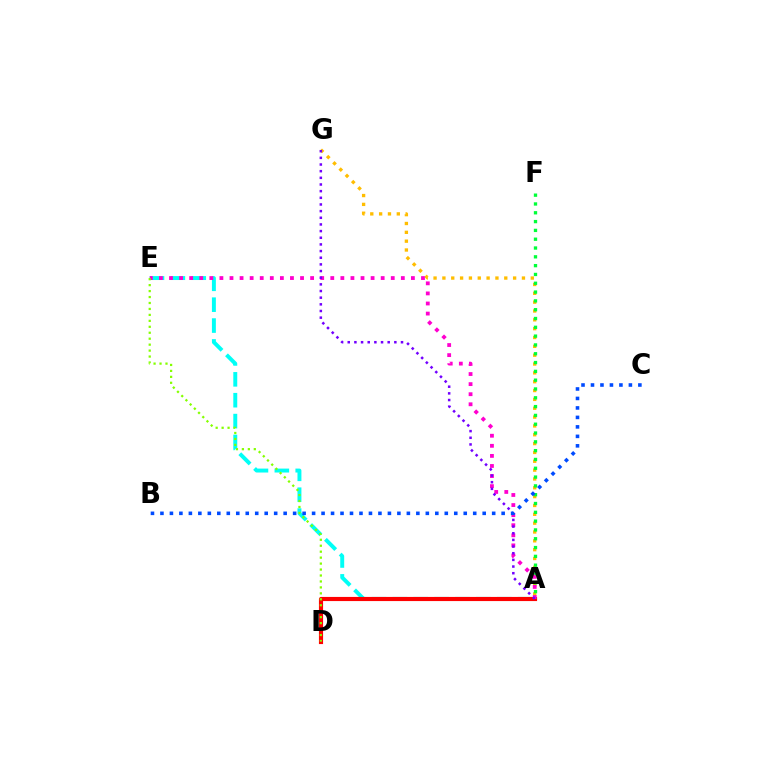{('A', 'G'): [{'color': '#ffbd00', 'line_style': 'dotted', 'thickness': 2.4}, {'color': '#7200ff', 'line_style': 'dotted', 'thickness': 1.81}], ('A', 'E'): [{'color': '#00fff6', 'line_style': 'dashed', 'thickness': 2.84}, {'color': '#ff00cf', 'line_style': 'dotted', 'thickness': 2.74}], ('A', 'F'): [{'color': '#00ff39', 'line_style': 'dotted', 'thickness': 2.39}], ('A', 'D'): [{'color': '#ff0000', 'line_style': 'solid', 'thickness': 2.98}], ('D', 'E'): [{'color': '#84ff00', 'line_style': 'dotted', 'thickness': 1.62}], ('B', 'C'): [{'color': '#004bff', 'line_style': 'dotted', 'thickness': 2.58}]}